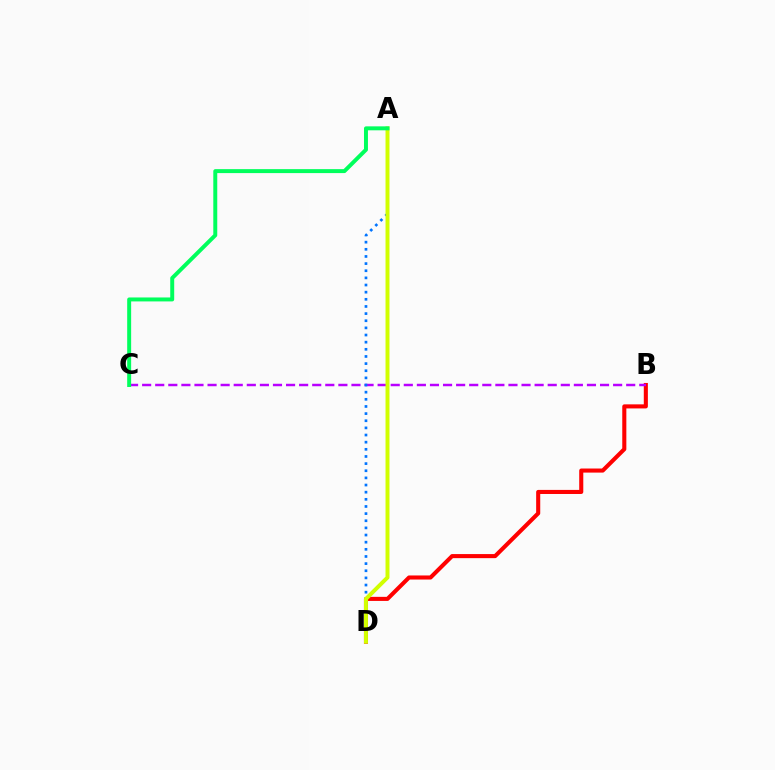{('B', 'D'): [{'color': '#ff0000', 'line_style': 'solid', 'thickness': 2.94}], ('B', 'C'): [{'color': '#b900ff', 'line_style': 'dashed', 'thickness': 1.78}], ('A', 'D'): [{'color': '#0074ff', 'line_style': 'dotted', 'thickness': 1.94}, {'color': '#d1ff00', 'line_style': 'solid', 'thickness': 2.85}], ('A', 'C'): [{'color': '#00ff5c', 'line_style': 'solid', 'thickness': 2.85}]}